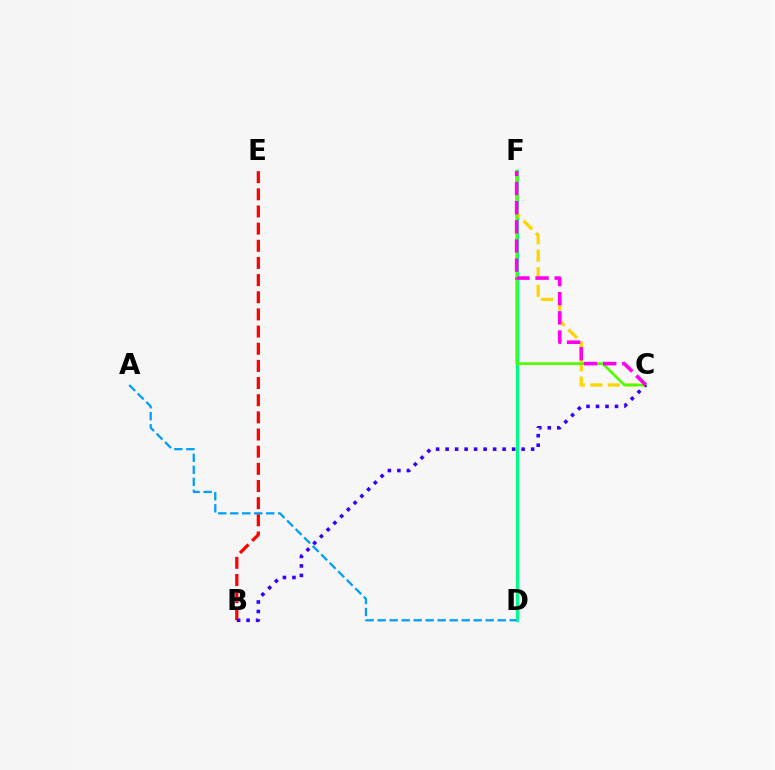{('D', 'F'): [{'color': '#00ff86', 'line_style': 'solid', 'thickness': 2.3}], ('C', 'F'): [{'color': '#ffd500', 'line_style': 'dashed', 'thickness': 2.38}, {'color': '#4fff00', 'line_style': 'solid', 'thickness': 1.93}, {'color': '#ff00ed', 'line_style': 'dashed', 'thickness': 2.6}], ('A', 'D'): [{'color': '#009eff', 'line_style': 'dashed', 'thickness': 1.63}], ('B', 'E'): [{'color': '#ff0000', 'line_style': 'dashed', 'thickness': 2.33}], ('B', 'C'): [{'color': '#3700ff', 'line_style': 'dotted', 'thickness': 2.58}]}